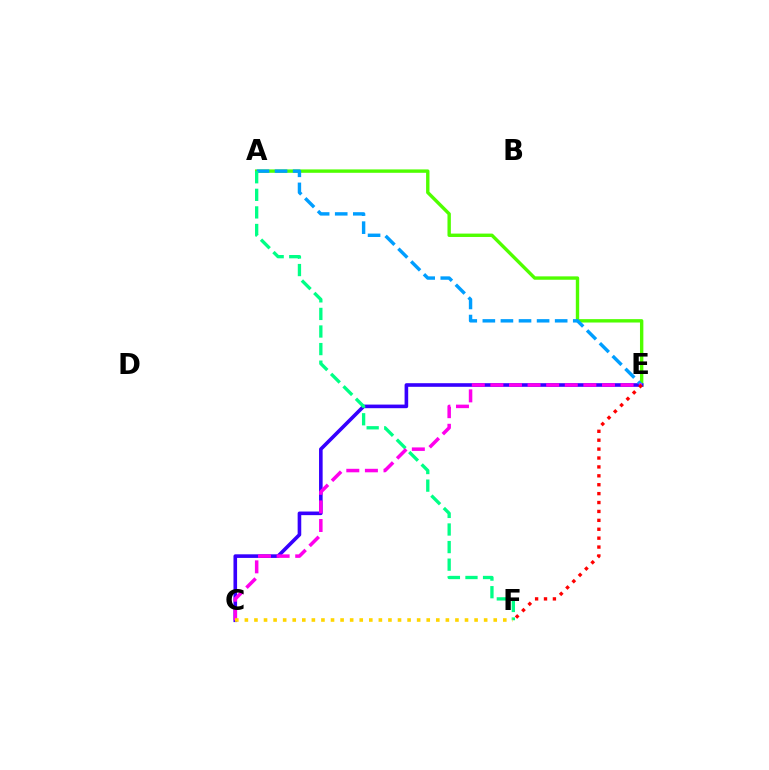{('A', 'E'): [{'color': '#4fff00', 'line_style': 'solid', 'thickness': 2.44}, {'color': '#009eff', 'line_style': 'dashed', 'thickness': 2.46}], ('C', 'E'): [{'color': '#3700ff', 'line_style': 'solid', 'thickness': 2.6}, {'color': '#ff00ed', 'line_style': 'dashed', 'thickness': 2.53}], ('A', 'F'): [{'color': '#00ff86', 'line_style': 'dashed', 'thickness': 2.39}], ('C', 'F'): [{'color': '#ffd500', 'line_style': 'dotted', 'thickness': 2.6}], ('E', 'F'): [{'color': '#ff0000', 'line_style': 'dotted', 'thickness': 2.42}]}